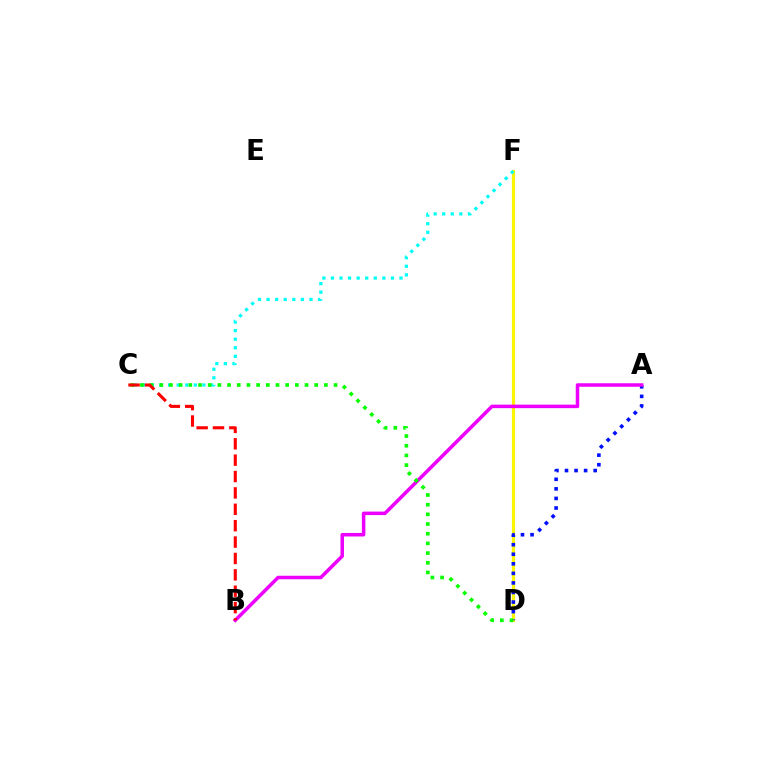{('D', 'F'): [{'color': '#fcf500', 'line_style': 'solid', 'thickness': 2.3}], ('C', 'F'): [{'color': '#00fff6', 'line_style': 'dotted', 'thickness': 2.33}], ('A', 'D'): [{'color': '#0010ff', 'line_style': 'dotted', 'thickness': 2.6}], ('A', 'B'): [{'color': '#ee00ff', 'line_style': 'solid', 'thickness': 2.52}], ('C', 'D'): [{'color': '#08ff00', 'line_style': 'dotted', 'thickness': 2.63}], ('B', 'C'): [{'color': '#ff0000', 'line_style': 'dashed', 'thickness': 2.23}]}